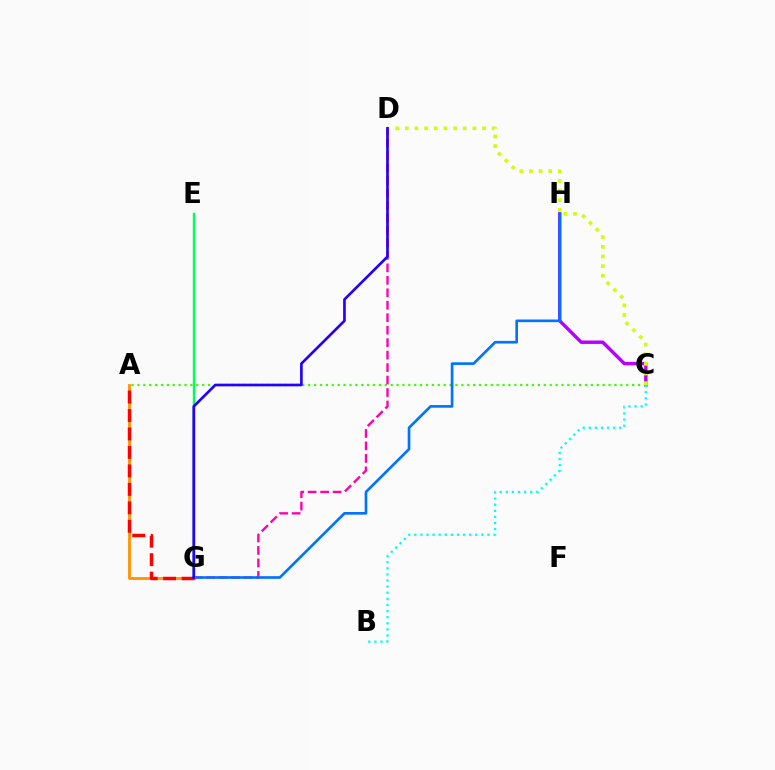{('C', 'H'): [{'color': '#b900ff', 'line_style': 'solid', 'thickness': 2.46}], ('B', 'C'): [{'color': '#00fff6', 'line_style': 'dotted', 'thickness': 1.66}], ('A', 'G'): [{'color': '#ff9400', 'line_style': 'solid', 'thickness': 2.04}, {'color': '#ff0000', 'line_style': 'dashed', 'thickness': 2.51}], ('A', 'C'): [{'color': '#3dff00', 'line_style': 'dotted', 'thickness': 1.6}], ('D', 'G'): [{'color': '#ff00ac', 'line_style': 'dashed', 'thickness': 1.69}, {'color': '#2500ff', 'line_style': 'solid', 'thickness': 1.92}], ('G', 'H'): [{'color': '#0074ff', 'line_style': 'solid', 'thickness': 1.91}], ('E', 'G'): [{'color': '#00ff5c', 'line_style': 'solid', 'thickness': 1.74}], ('C', 'D'): [{'color': '#d1ff00', 'line_style': 'dotted', 'thickness': 2.62}]}